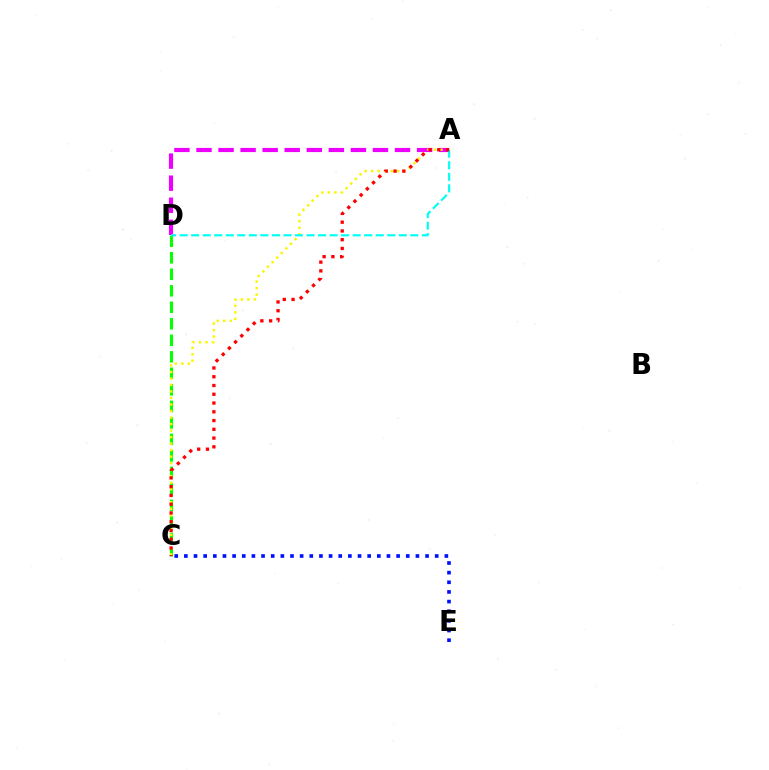{('A', 'D'): [{'color': '#ee00ff', 'line_style': 'dashed', 'thickness': 3.0}, {'color': '#00fff6', 'line_style': 'dashed', 'thickness': 1.57}], ('C', 'D'): [{'color': '#08ff00', 'line_style': 'dashed', 'thickness': 2.24}], ('C', 'E'): [{'color': '#0010ff', 'line_style': 'dotted', 'thickness': 2.62}], ('A', 'C'): [{'color': '#fcf500', 'line_style': 'dotted', 'thickness': 1.77}, {'color': '#ff0000', 'line_style': 'dotted', 'thickness': 2.38}]}